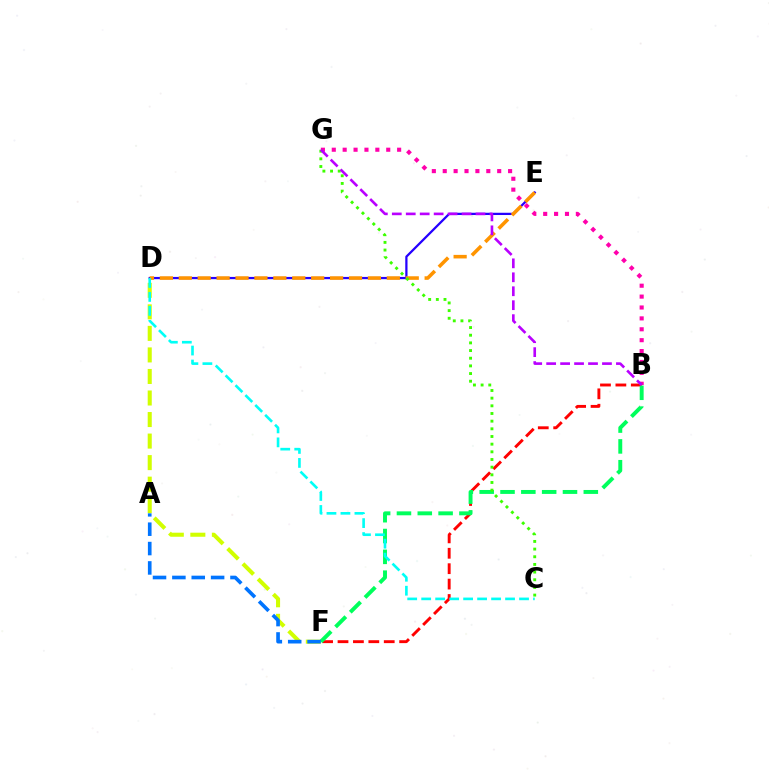{('D', 'F'): [{'color': '#d1ff00', 'line_style': 'dashed', 'thickness': 2.93}], ('B', 'G'): [{'color': '#ff00ac', 'line_style': 'dotted', 'thickness': 2.96}, {'color': '#b900ff', 'line_style': 'dashed', 'thickness': 1.9}], ('D', 'E'): [{'color': '#2500ff', 'line_style': 'solid', 'thickness': 1.62}, {'color': '#ff9400', 'line_style': 'dashed', 'thickness': 2.57}], ('B', 'F'): [{'color': '#ff0000', 'line_style': 'dashed', 'thickness': 2.09}, {'color': '#00ff5c', 'line_style': 'dashed', 'thickness': 2.83}], ('C', 'G'): [{'color': '#3dff00', 'line_style': 'dotted', 'thickness': 2.08}], ('A', 'F'): [{'color': '#0074ff', 'line_style': 'dashed', 'thickness': 2.63}], ('C', 'D'): [{'color': '#00fff6', 'line_style': 'dashed', 'thickness': 1.9}]}